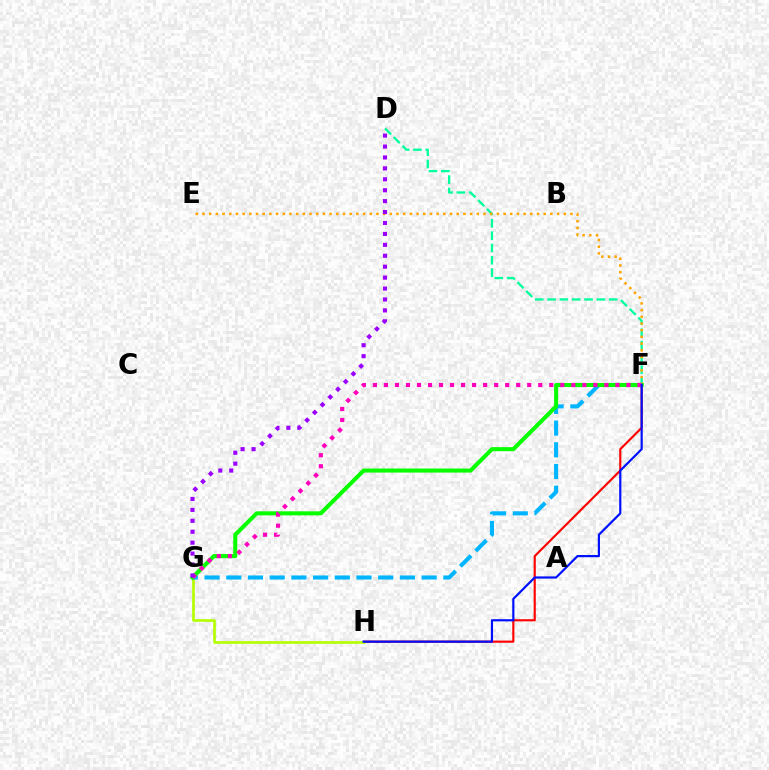{('F', 'H'): [{'color': '#ff0000', 'line_style': 'solid', 'thickness': 1.54}, {'color': '#0010ff', 'line_style': 'solid', 'thickness': 1.58}], ('D', 'F'): [{'color': '#00ff9d', 'line_style': 'dashed', 'thickness': 1.67}], ('E', 'F'): [{'color': '#ffa500', 'line_style': 'dotted', 'thickness': 1.82}], ('G', 'H'): [{'color': '#b3ff00', 'line_style': 'solid', 'thickness': 1.91}], ('F', 'G'): [{'color': '#00b5ff', 'line_style': 'dashed', 'thickness': 2.95}, {'color': '#08ff00', 'line_style': 'solid', 'thickness': 2.92}, {'color': '#ff00bd', 'line_style': 'dotted', 'thickness': 3.0}], ('D', 'G'): [{'color': '#9b00ff', 'line_style': 'dotted', 'thickness': 2.97}]}